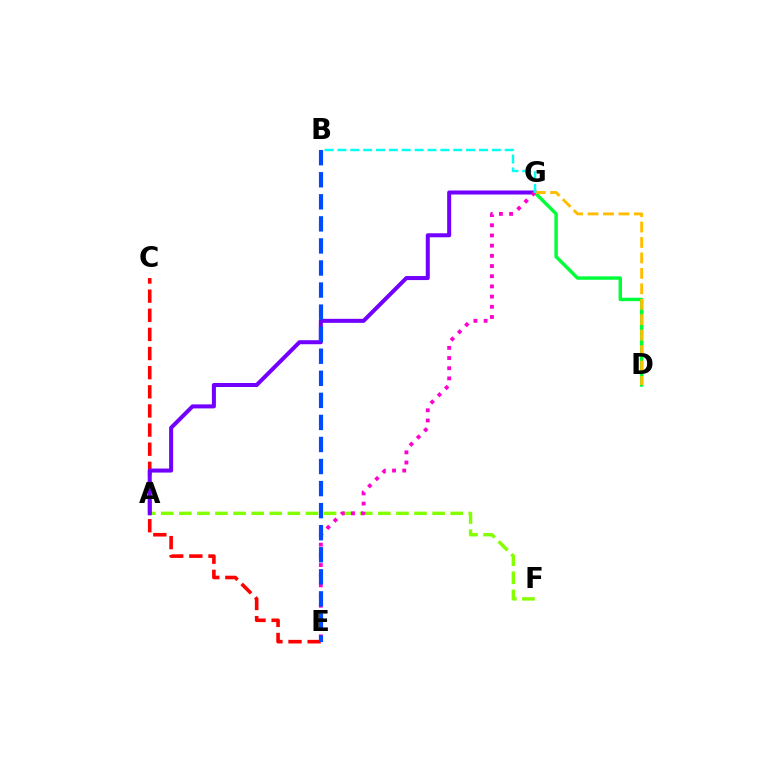{('A', 'F'): [{'color': '#84ff00', 'line_style': 'dashed', 'thickness': 2.46}], ('C', 'E'): [{'color': '#ff0000', 'line_style': 'dashed', 'thickness': 2.6}], ('A', 'G'): [{'color': '#7200ff', 'line_style': 'solid', 'thickness': 2.9}], ('D', 'G'): [{'color': '#00ff39', 'line_style': 'solid', 'thickness': 2.47}, {'color': '#ffbd00', 'line_style': 'dashed', 'thickness': 2.1}], ('E', 'G'): [{'color': '#ff00cf', 'line_style': 'dotted', 'thickness': 2.77}], ('B', 'G'): [{'color': '#00fff6', 'line_style': 'dashed', 'thickness': 1.75}], ('B', 'E'): [{'color': '#004bff', 'line_style': 'dashed', 'thickness': 3.0}]}